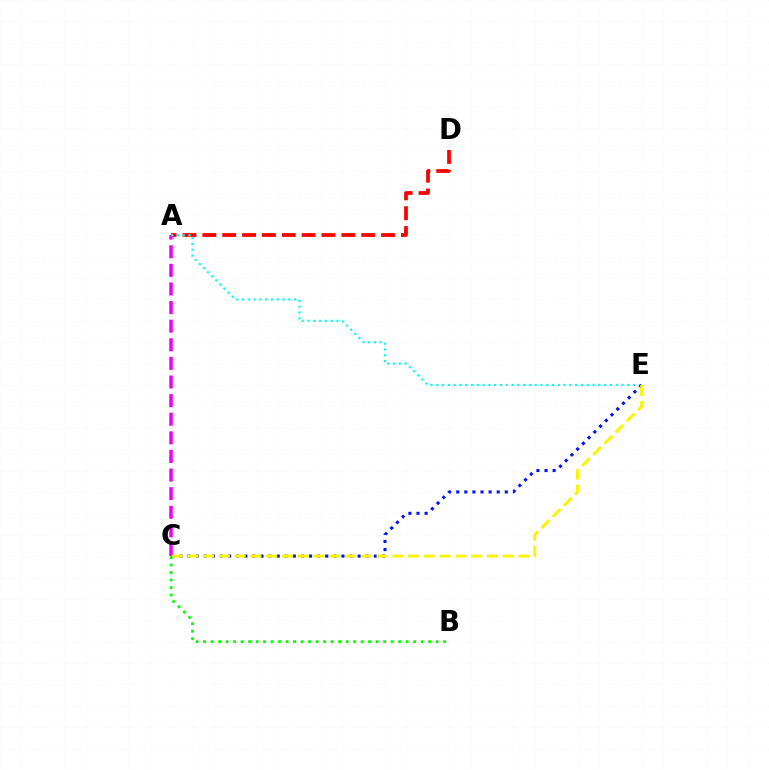{('B', 'C'): [{'color': '#08ff00', 'line_style': 'dotted', 'thickness': 2.04}], ('A', 'D'): [{'color': '#ff0000', 'line_style': 'dashed', 'thickness': 2.7}], ('A', 'C'): [{'color': '#ee00ff', 'line_style': 'dashed', 'thickness': 2.53}], ('A', 'E'): [{'color': '#00fff6', 'line_style': 'dotted', 'thickness': 1.57}], ('C', 'E'): [{'color': '#0010ff', 'line_style': 'dotted', 'thickness': 2.2}, {'color': '#fcf500', 'line_style': 'dashed', 'thickness': 2.14}]}